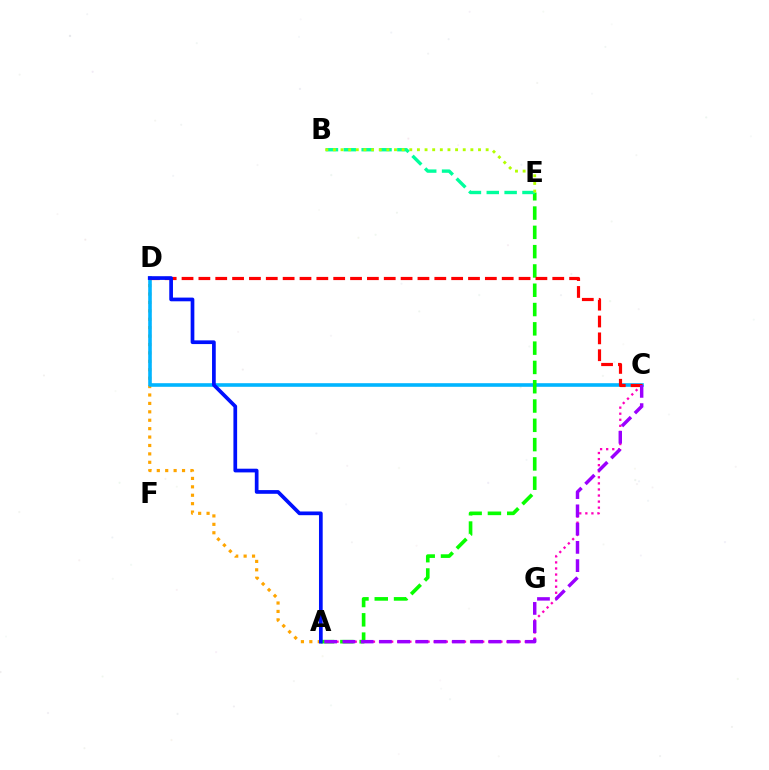{('A', 'C'): [{'color': '#ff00bd', 'line_style': 'dotted', 'thickness': 1.65}, {'color': '#9b00ff', 'line_style': 'dashed', 'thickness': 2.48}], ('A', 'D'): [{'color': '#ffa500', 'line_style': 'dotted', 'thickness': 2.29}, {'color': '#0010ff', 'line_style': 'solid', 'thickness': 2.67}], ('C', 'D'): [{'color': '#00b5ff', 'line_style': 'solid', 'thickness': 2.6}, {'color': '#ff0000', 'line_style': 'dashed', 'thickness': 2.29}], ('A', 'E'): [{'color': '#08ff00', 'line_style': 'dashed', 'thickness': 2.62}], ('B', 'E'): [{'color': '#00ff9d', 'line_style': 'dashed', 'thickness': 2.43}, {'color': '#b3ff00', 'line_style': 'dotted', 'thickness': 2.08}]}